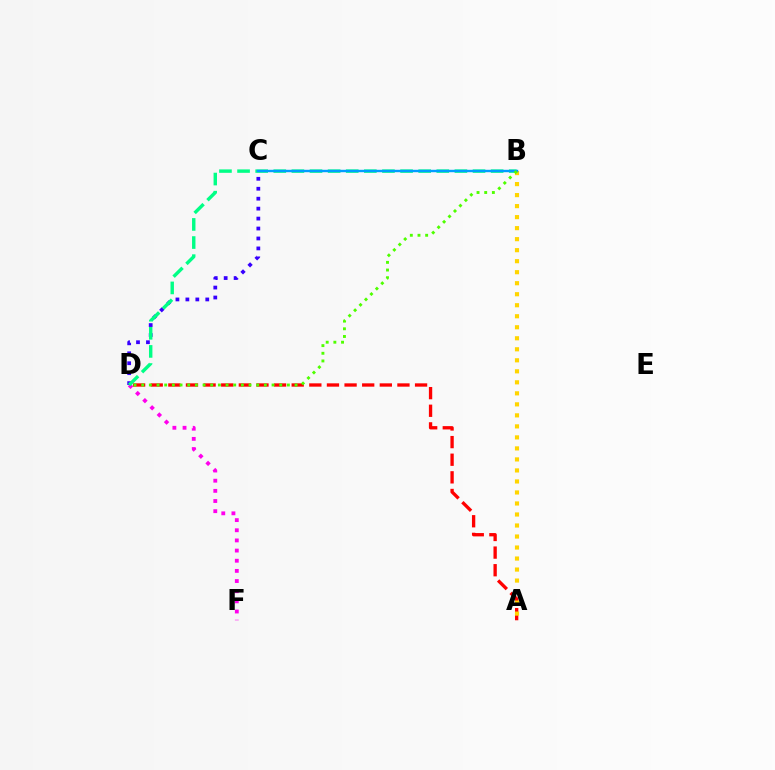{('C', 'D'): [{'color': '#3700ff', 'line_style': 'dotted', 'thickness': 2.7}], ('D', 'F'): [{'color': '#ff00ed', 'line_style': 'dotted', 'thickness': 2.76}], ('A', 'D'): [{'color': '#ff0000', 'line_style': 'dashed', 'thickness': 2.39}], ('B', 'D'): [{'color': '#00ff86', 'line_style': 'dashed', 'thickness': 2.46}, {'color': '#4fff00', 'line_style': 'dotted', 'thickness': 2.08}], ('A', 'B'): [{'color': '#ffd500', 'line_style': 'dotted', 'thickness': 2.99}], ('B', 'C'): [{'color': '#009eff', 'line_style': 'solid', 'thickness': 1.74}]}